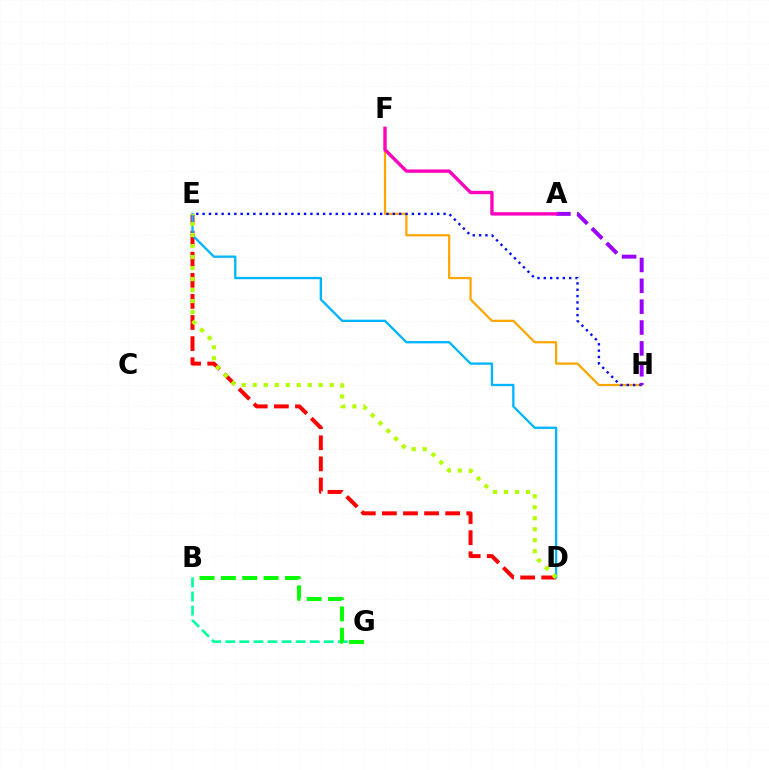{('D', 'E'): [{'color': '#ff0000', 'line_style': 'dashed', 'thickness': 2.87}, {'color': '#00b5ff', 'line_style': 'solid', 'thickness': 1.67}, {'color': '#b3ff00', 'line_style': 'dotted', 'thickness': 2.99}], ('B', 'G'): [{'color': '#00ff9d', 'line_style': 'dashed', 'thickness': 1.91}, {'color': '#08ff00', 'line_style': 'dashed', 'thickness': 2.9}], ('F', 'H'): [{'color': '#ffa500', 'line_style': 'solid', 'thickness': 1.61}], ('E', 'H'): [{'color': '#0010ff', 'line_style': 'dotted', 'thickness': 1.72}], ('A', 'H'): [{'color': '#9b00ff', 'line_style': 'dashed', 'thickness': 2.83}], ('A', 'F'): [{'color': '#ff00bd', 'line_style': 'solid', 'thickness': 2.41}]}